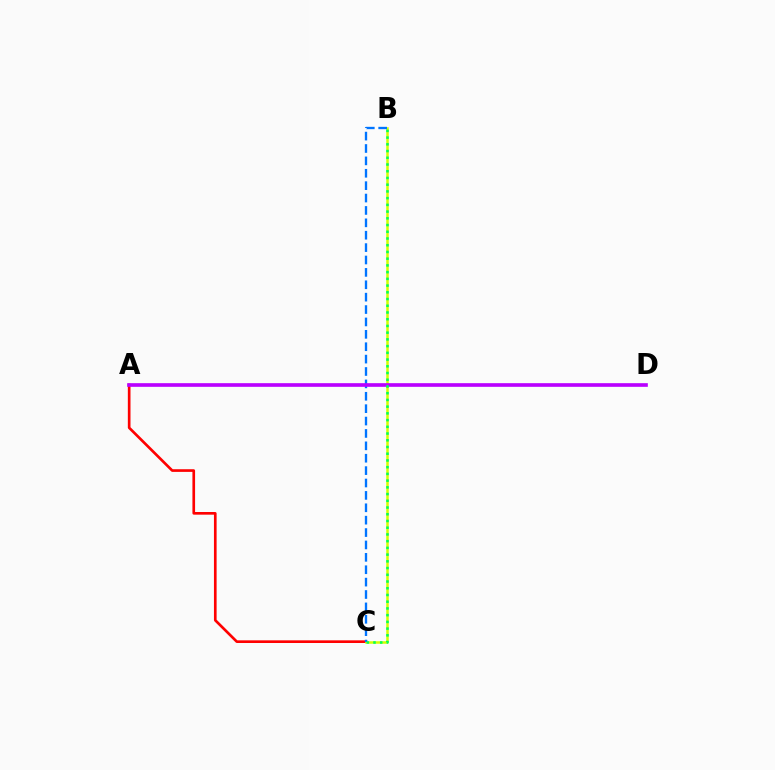{('A', 'C'): [{'color': '#ff0000', 'line_style': 'solid', 'thickness': 1.92}], ('B', 'C'): [{'color': '#d1ff00', 'line_style': 'solid', 'thickness': 1.81}, {'color': '#0074ff', 'line_style': 'dashed', 'thickness': 1.68}, {'color': '#00ff5c', 'line_style': 'dotted', 'thickness': 1.83}], ('A', 'D'): [{'color': '#b900ff', 'line_style': 'solid', 'thickness': 2.63}]}